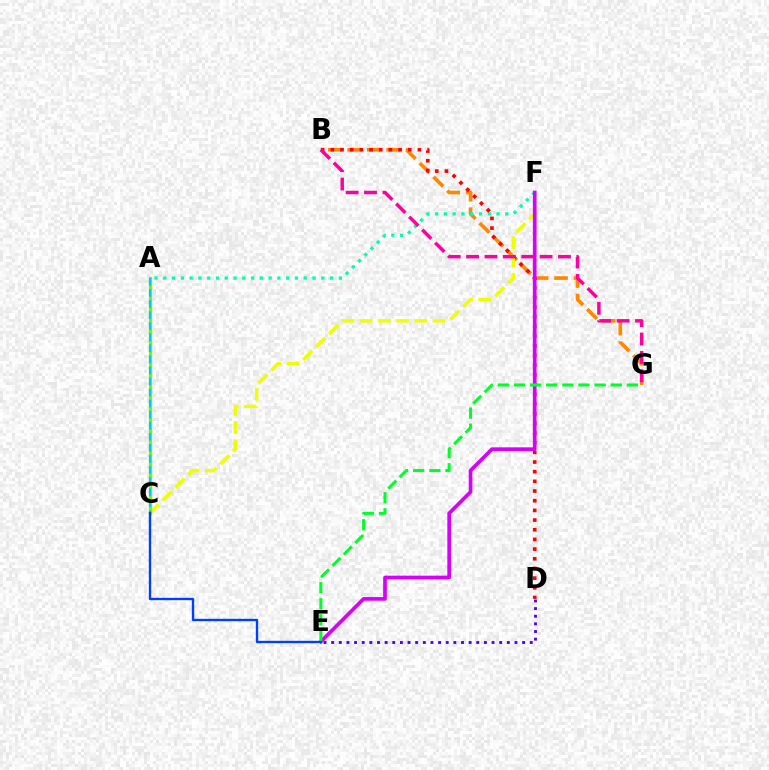{('B', 'G'): [{'color': '#ff8800', 'line_style': 'dashed', 'thickness': 2.64}, {'color': '#ff00a0', 'line_style': 'dashed', 'thickness': 2.5}], ('A', 'F'): [{'color': '#00ffaf', 'line_style': 'dotted', 'thickness': 2.38}], ('B', 'D'): [{'color': '#ff0000', 'line_style': 'dotted', 'thickness': 2.63}], ('C', 'F'): [{'color': '#eeff00', 'line_style': 'dashed', 'thickness': 2.47}], ('E', 'F'): [{'color': '#d600ff', 'line_style': 'solid', 'thickness': 2.65}], ('A', 'C'): [{'color': '#66ff00', 'line_style': 'solid', 'thickness': 2.34}, {'color': '#00c7ff', 'line_style': 'dashed', 'thickness': 1.5}], ('E', 'G'): [{'color': '#00ff27', 'line_style': 'dashed', 'thickness': 2.19}], ('D', 'E'): [{'color': '#4f00ff', 'line_style': 'dotted', 'thickness': 2.08}], ('C', 'E'): [{'color': '#003fff', 'line_style': 'solid', 'thickness': 1.71}]}